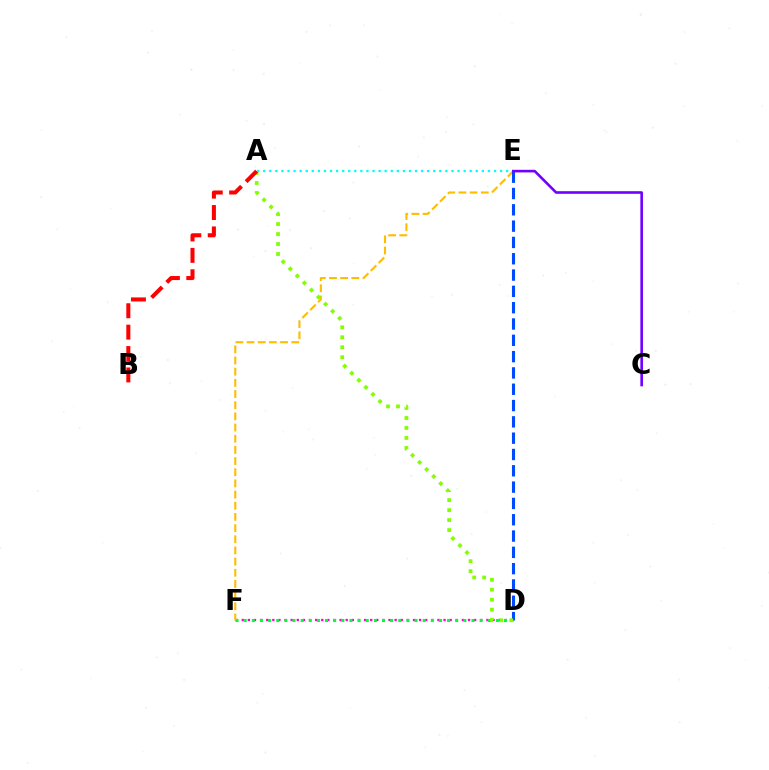{('A', 'E'): [{'color': '#00fff6', 'line_style': 'dotted', 'thickness': 1.65}], ('D', 'F'): [{'color': '#ff00cf', 'line_style': 'dotted', 'thickness': 1.66}, {'color': '#00ff39', 'line_style': 'dotted', 'thickness': 2.21}], ('E', 'F'): [{'color': '#ffbd00', 'line_style': 'dashed', 'thickness': 1.52}], ('D', 'E'): [{'color': '#004bff', 'line_style': 'dashed', 'thickness': 2.22}], ('A', 'D'): [{'color': '#84ff00', 'line_style': 'dotted', 'thickness': 2.71}], ('C', 'E'): [{'color': '#7200ff', 'line_style': 'solid', 'thickness': 1.88}], ('A', 'B'): [{'color': '#ff0000', 'line_style': 'dashed', 'thickness': 2.91}]}